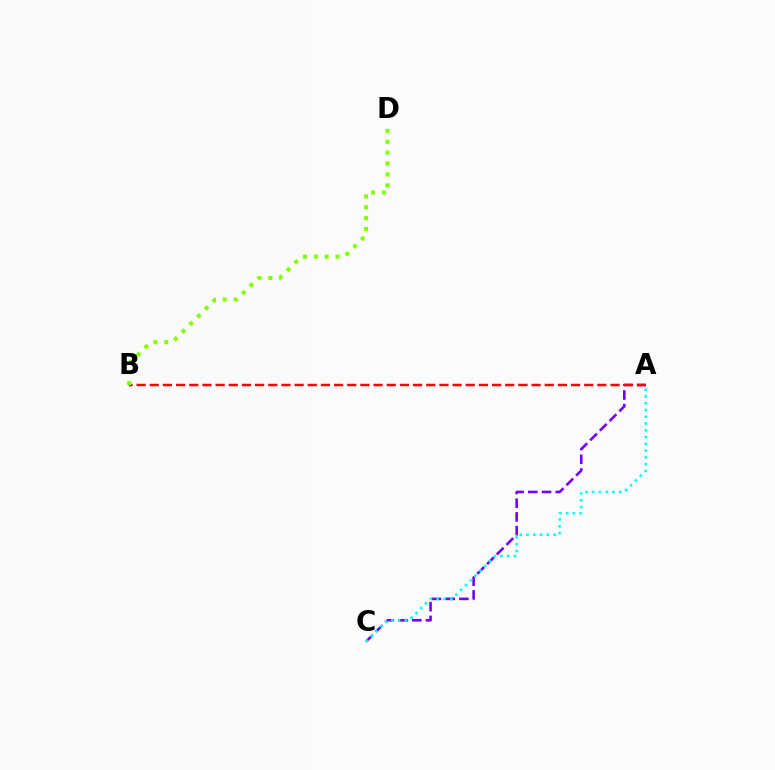{('A', 'C'): [{'color': '#7200ff', 'line_style': 'dashed', 'thickness': 1.86}, {'color': '#00fff6', 'line_style': 'dotted', 'thickness': 1.84}], ('A', 'B'): [{'color': '#ff0000', 'line_style': 'dashed', 'thickness': 1.79}], ('B', 'D'): [{'color': '#84ff00', 'line_style': 'dotted', 'thickness': 2.95}]}